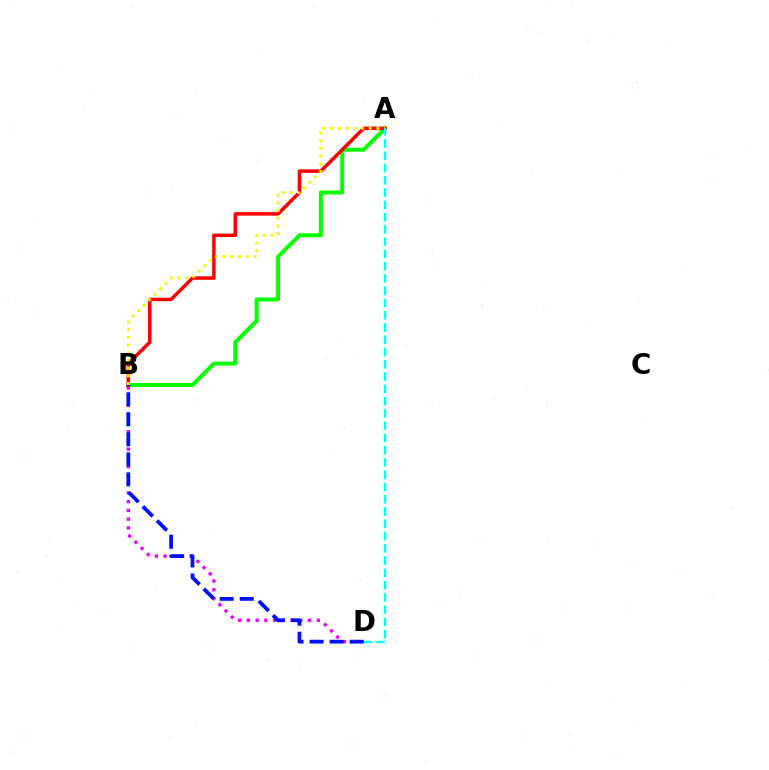{('A', 'B'): [{'color': '#08ff00', 'line_style': 'solid', 'thickness': 2.87}, {'color': '#ff0000', 'line_style': 'solid', 'thickness': 2.51}, {'color': '#fcf500', 'line_style': 'dotted', 'thickness': 2.09}], ('B', 'D'): [{'color': '#ee00ff', 'line_style': 'dotted', 'thickness': 2.38}, {'color': '#0010ff', 'line_style': 'dashed', 'thickness': 2.72}], ('A', 'D'): [{'color': '#00fff6', 'line_style': 'dashed', 'thickness': 1.67}]}